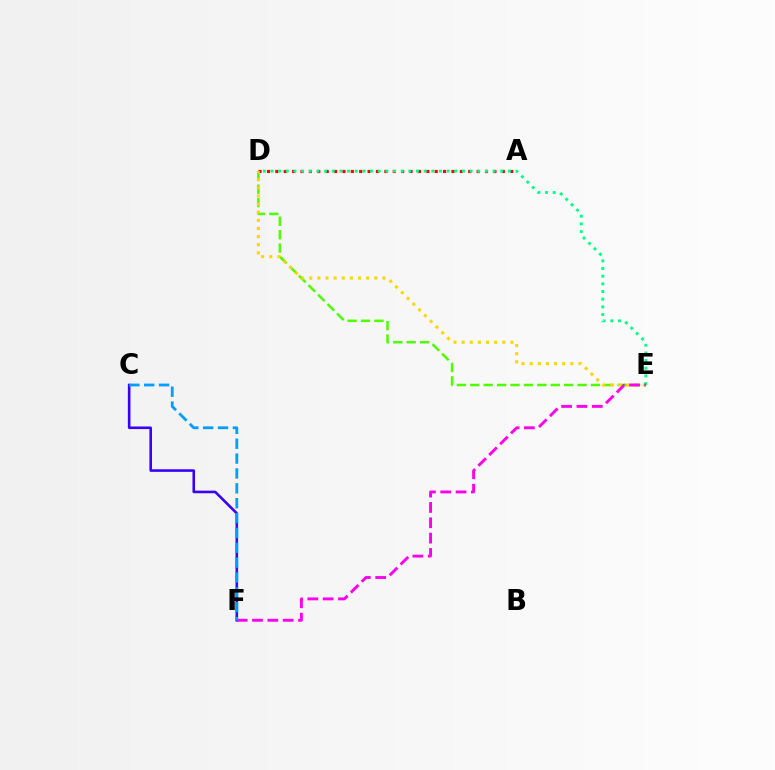{('D', 'E'): [{'color': '#4fff00', 'line_style': 'dashed', 'thickness': 1.82}, {'color': '#ffd500', 'line_style': 'dotted', 'thickness': 2.21}, {'color': '#00ff86', 'line_style': 'dotted', 'thickness': 2.08}], ('A', 'D'): [{'color': '#ff0000', 'line_style': 'dotted', 'thickness': 2.28}], ('C', 'F'): [{'color': '#3700ff', 'line_style': 'solid', 'thickness': 1.86}, {'color': '#009eff', 'line_style': 'dashed', 'thickness': 2.02}], ('E', 'F'): [{'color': '#ff00ed', 'line_style': 'dashed', 'thickness': 2.08}]}